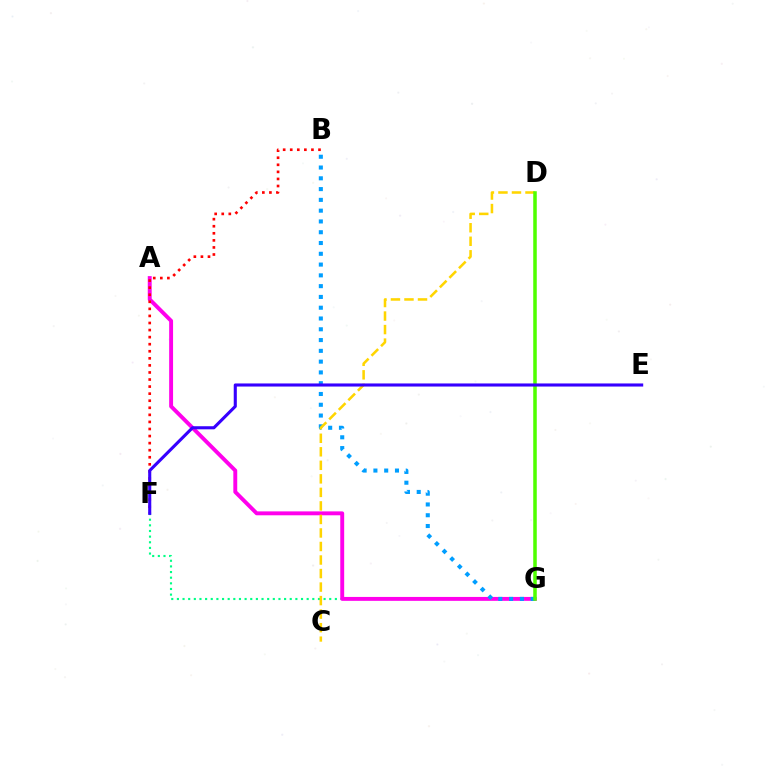{('F', 'G'): [{'color': '#00ff86', 'line_style': 'dotted', 'thickness': 1.53}], ('A', 'G'): [{'color': '#ff00ed', 'line_style': 'solid', 'thickness': 2.81}], ('B', 'F'): [{'color': '#ff0000', 'line_style': 'dotted', 'thickness': 1.92}], ('B', 'G'): [{'color': '#009eff', 'line_style': 'dotted', 'thickness': 2.93}], ('C', 'D'): [{'color': '#ffd500', 'line_style': 'dashed', 'thickness': 1.84}], ('D', 'G'): [{'color': '#4fff00', 'line_style': 'solid', 'thickness': 2.54}], ('E', 'F'): [{'color': '#3700ff', 'line_style': 'solid', 'thickness': 2.23}]}